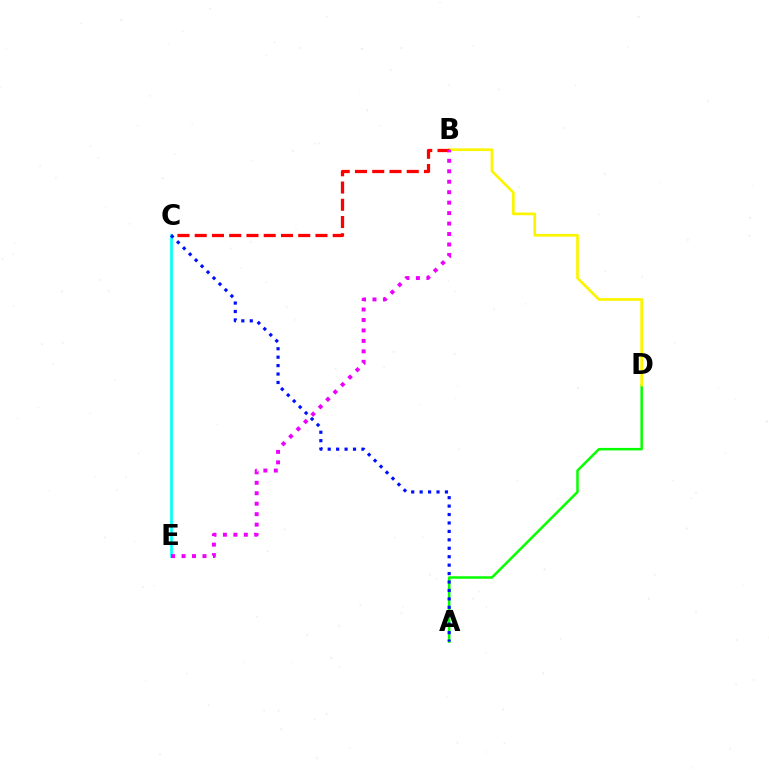{('C', 'E'): [{'color': '#00fff6', 'line_style': 'solid', 'thickness': 1.93}], ('A', 'D'): [{'color': '#08ff00', 'line_style': 'solid', 'thickness': 1.81}], ('B', 'D'): [{'color': '#fcf500', 'line_style': 'solid', 'thickness': 1.95}], ('B', 'C'): [{'color': '#ff0000', 'line_style': 'dashed', 'thickness': 2.34}], ('A', 'C'): [{'color': '#0010ff', 'line_style': 'dotted', 'thickness': 2.29}], ('B', 'E'): [{'color': '#ee00ff', 'line_style': 'dotted', 'thickness': 2.84}]}